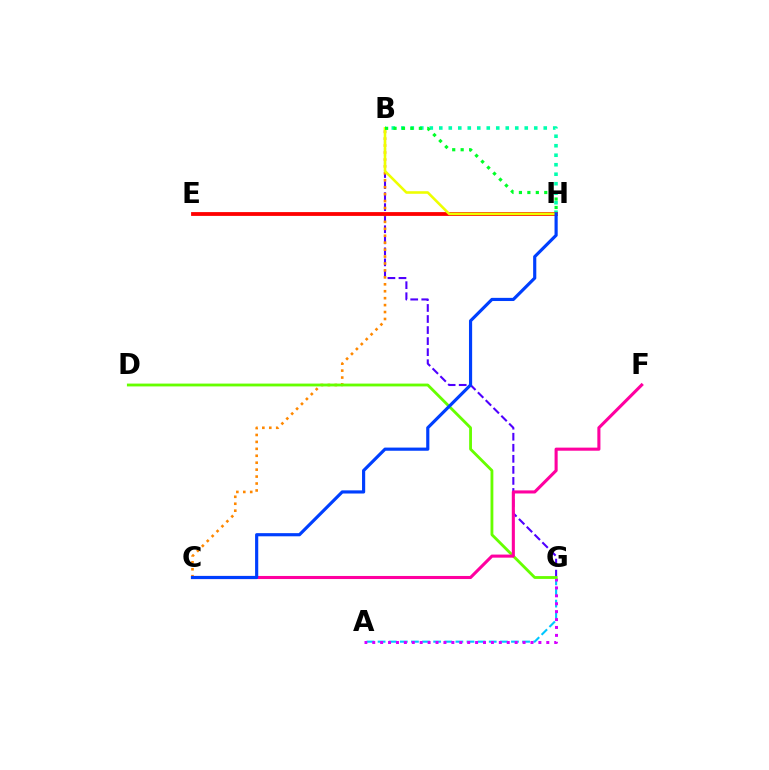{('B', 'G'): [{'color': '#4f00ff', 'line_style': 'dashed', 'thickness': 1.5}], ('B', 'C'): [{'color': '#ff8800', 'line_style': 'dotted', 'thickness': 1.88}], ('A', 'G'): [{'color': '#00c7ff', 'line_style': 'dashed', 'thickness': 1.51}, {'color': '#d600ff', 'line_style': 'dotted', 'thickness': 2.15}], ('B', 'H'): [{'color': '#00ffaf', 'line_style': 'dotted', 'thickness': 2.58}, {'color': '#eeff00', 'line_style': 'solid', 'thickness': 1.86}, {'color': '#00ff27', 'line_style': 'dotted', 'thickness': 2.29}], ('E', 'H'): [{'color': '#ff0000', 'line_style': 'solid', 'thickness': 2.74}], ('D', 'G'): [{'color': '#66ff00', 'line_style': 'solid', 'thickness': 2.03}], ('C', 'F'): [{'color': '#ff00a0', 'line_style': 'solid', 'thickness': 2.22}], ('C', 'H'): [{'color': '#003fff', 'line_style': 'solid', 'thickness': 2.28}]}